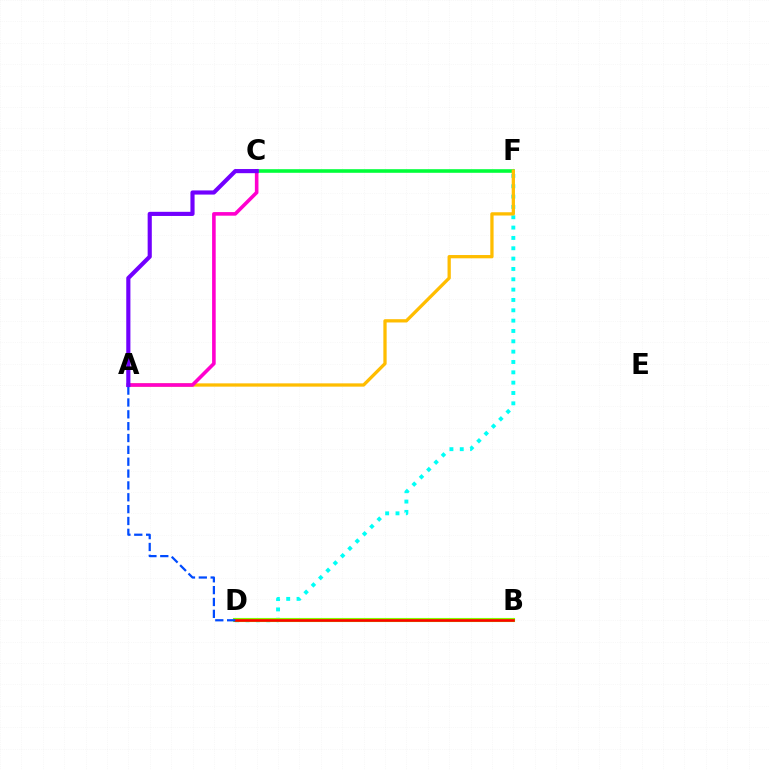{('C', 'F'): [{'color': '#00ff39', 'line_style': 'solid', 'thickness': 2.59}], ('D', 'F'): [{'color': '#00fff6', 'line_style': 'dotted', 'thickness': 2.81}], ('B', 'D'): [{'color': '#84ff00', 'line_style': 'solid', 'thickness': 2.95}, {'color': '#ff0000', 'line_style': 'solid', 'thickness': 1.88}], ('A', 'F'): [{'color': '#ffbd00', 'line_style': 'solid', 'thickness': 2.36}], ('A', 'C'): [{'color': '#ff00cf', 'line_style': 'solid', 'thickness': 2.59}, {'color': '#7200ff', 'line_style': 'solid', 'thickness': 2.99}], ('A', 'D'): [{'color': '#004bff', 'line_style': 'dashed', 'thickness': 1.61}]}